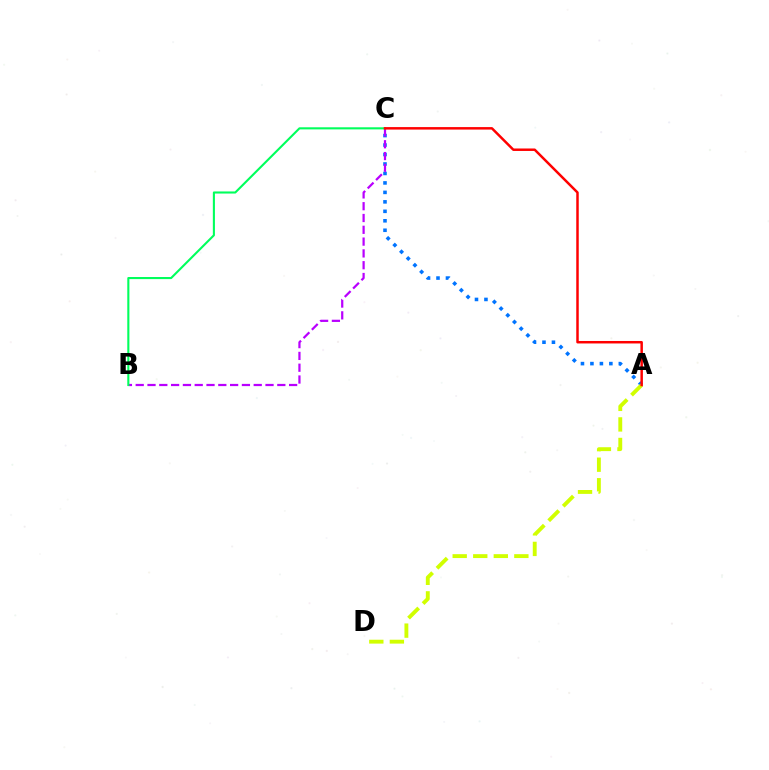{('A', 'C'): [{'color': '#0074ff', 'line_style': 'dotted', 'thickness': 2.57}, {'color': '#ff0000', 'line_style': 'solid', 'thickness': 1.79}], ('B', 'C'): [{'color': '#b900ff', 'line_style': 'dashed', 'thickness': 1.6}, {'color': '#00ff5c', 'line_style': 'solid', 'thickness': 1.51}], ('A', 'D'): [{'color': '#d1ff00', 'line_style': 'dashed', 'thickness': 2.79}]}